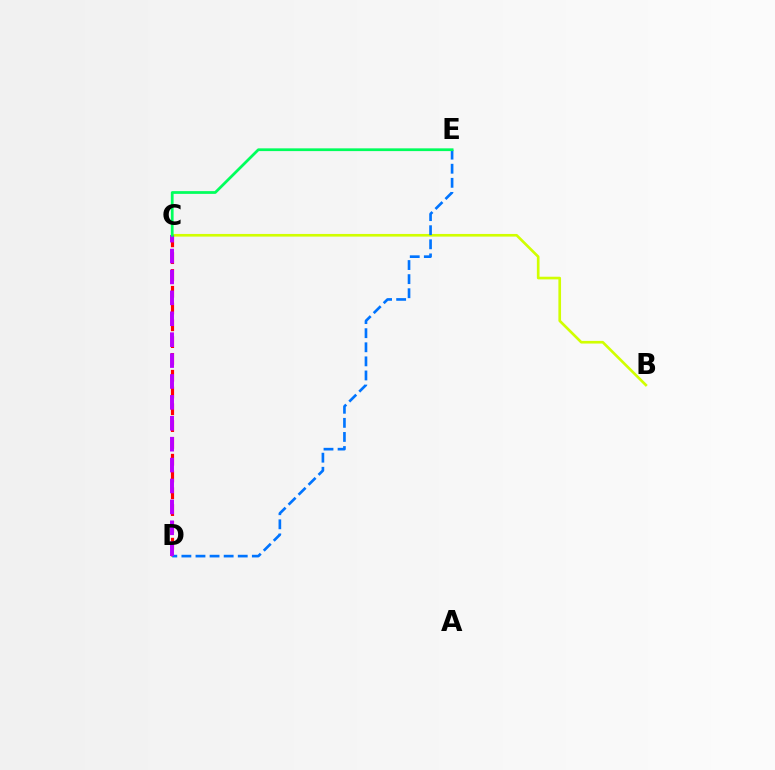{('B', 'C'): [{'color': '#d1ff00', 'line_style': 'solid', 'thickness': 1.91}], ('C', 'D'): [{'color': '#ff0000', 'line_style': 'dashed', 'thickness': 2.28}, {'color': '#b900ff', 'line_style': 'dashed', 'thickness': 2.84}], ('D', 'E'): [{'color': '#0074ff', 'line_style': 'dashed', 'thickness': 1.91}], ('C', 'E'): [{'color': '#00ff5c', 'line_style': 'solid', 'thickness': 1.98}]}